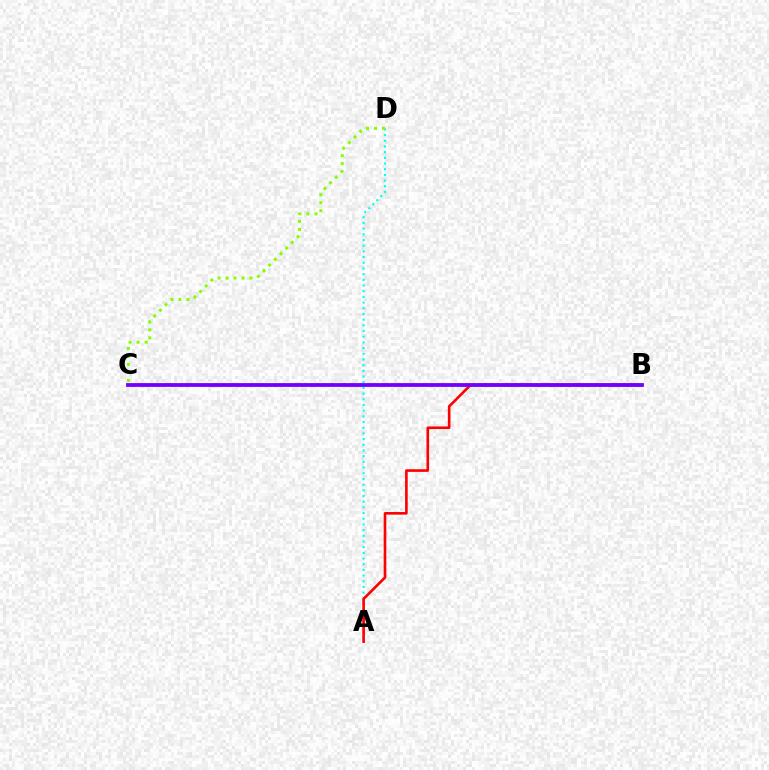{('A', 'D'): [{'color': '#00fff6', 'line_style': 'dotted', 'thickness': 1.55}], ('C', 'D'): [{'color': '#84ff00', 'line_style': 'dotted', 'thickness': 2.17}], ('A', 'B'): [{'color': '#ff0000', 'line_style': 'solid', 'thickness': 1.89}], ('B', 'C'): [{'color': '#7200ff', 'line_style': 'solid', 'thickness': 2.73}]}